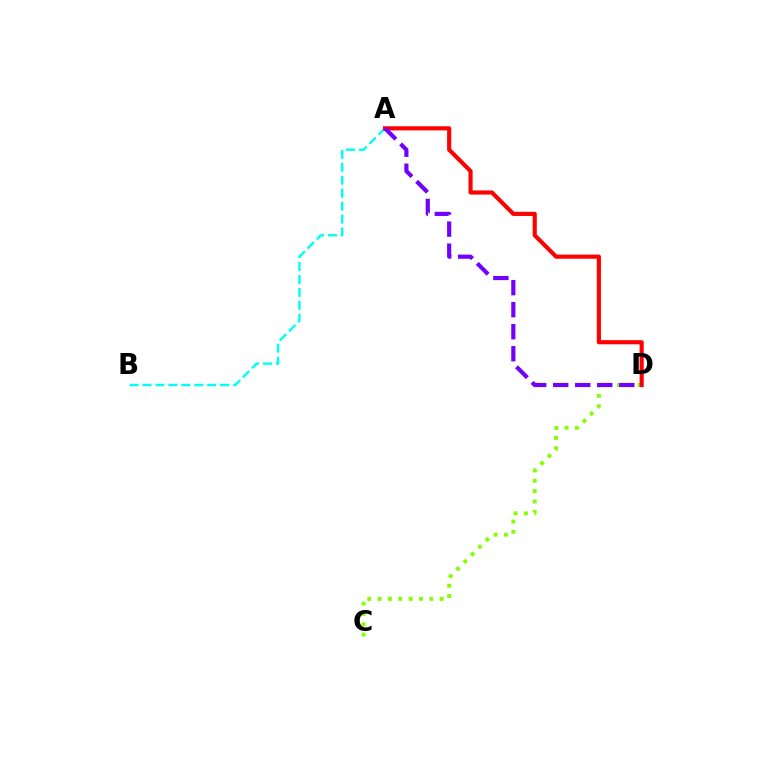{('C', 'D'): [{'color': '#84ff00', 'line_style': 'dotted', 'thickness': 2.81}], ('A', 'B'): [{'color': '#00fff6', 'line_style': 'dashed', 'thickness': 1.76}], ('A', 'D'): [{'color': '#ff0000', 'line_style': 'solid', 'thickness': 2.98}, {'color': '#7200ff', 'line_style': 'dashed', 'thickness': 2.99}]}